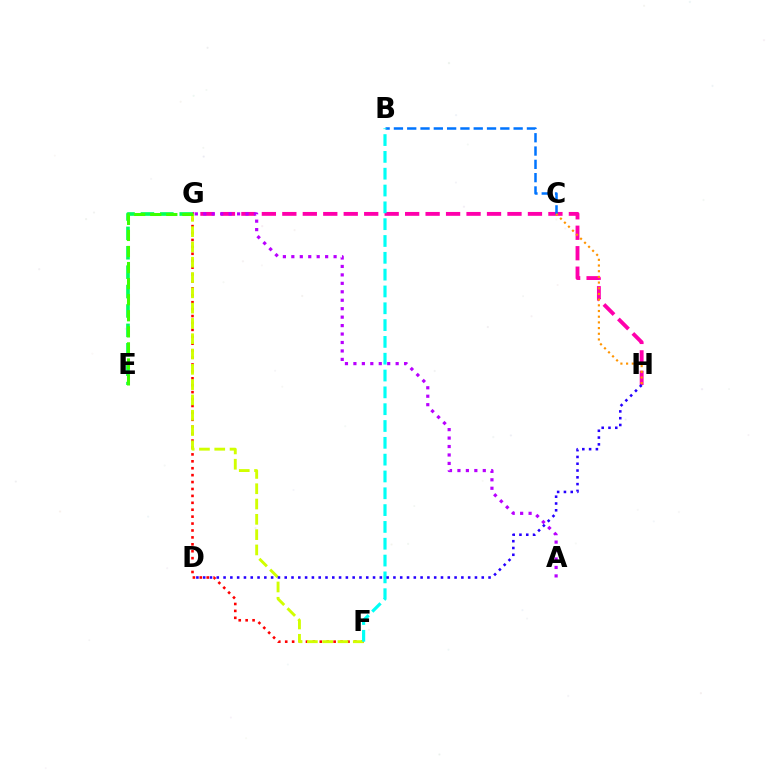{('G', 'H'): [{'color': '#ff00ac', 'line_style': 'dashed', 'thickness': 2.78}], ('E', 'G'): [{'color': '#00ff5c', 'line_style': 'dashed', 'thickness': 2.64}, {'color': '#3dff00', 'line_style': 'dashed', 'thickness': 2.18}], ('B', 'C'): [{'color': '#0074ff', 'line_style': 'dashed', 'thickness': 1.81}], ('C', 'H'): [{'color': '#ff9400', 'line_style': 'dotted', 'thickness': 1.55}], ('F', 'G'): [{'color': '#ff0000', 'line_style': 'dotted', 'thickness': 1.88}, {'color': '#d1ff00', 'line_style': 'dashed', 'thickness': 2.08}], ('A', 'G'): [{'color': '#b900ff', 'line_style': 'dotted', 'thickness': 2.3}], ('B', 'F'): [{'color': '#00fff6', 'line_style': 'dashed', 'thickness': 2.28}], ('D', 'H'): [{'color': '#2500ff', 'line_style': 'dotted', 'thickness': 1.85}]}